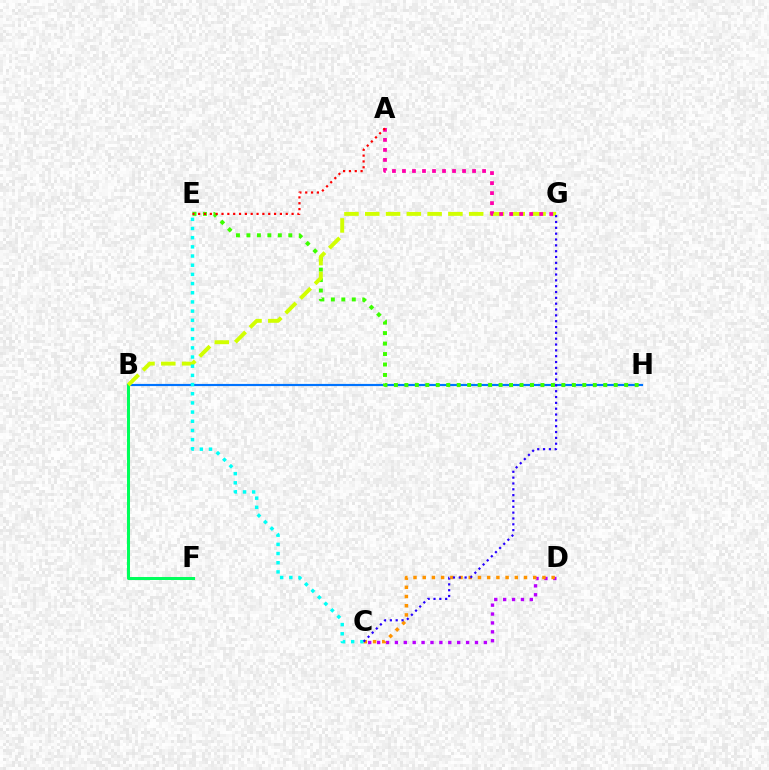{('B', 'H'): [{'color': '#0074ff', 'line_style': 'solid', 'thickness': 1.57}], ('E', 'H'): [{'color': '#3dff00', 'line_style': 'dotted', 'thickness': 2.84}], ('B', 'F'): [{'color': '#00ff5c', 'line_style': 'solid', 'thickness': 2.17}], ('C', 'D'): [{'color': '#b900ff', 'line_style': 'dotted', 'thickness': 2.42}, {'color': '#ff9400', 'line_style': 'dotted', 'thickness': 2.5}], ('B', 'G'): [{'color': '#d1ff00', 'line_style': 'dashed', 'thickness': 2.82}], ('C', 'E'): [{'color': '#00fff6', 'line_style': 'dotted', 'thickness': 2.49}], ('A', 'G'): [{'color': '#ff00ac', 'line_style': 'dotted', 'thickness': 2.72}], ('A', 'E'): [{'color': '#ff0000', 'line_style': 'dotted', 'thickness': 1.59}], ('C', 'G'): [{'color': '#2500ff', 'line_style': 'dotted', 'thickness': 1.59}]}